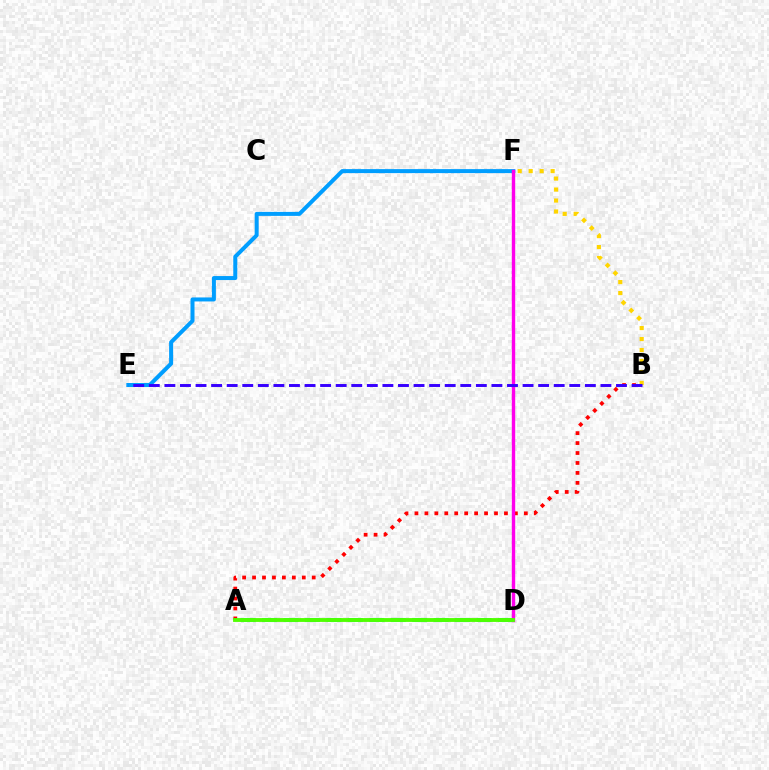{('B', 'F'): [{'color': '#ffd500', 'line_style': 'dotted', 'thickness': 2.98}], ('E', 'F'): [{'color': '#009eff', 'line_style': 'solid', 'thickness': 2.88}], ('A', 'B'): [{'color': '#ff0000', 'line_style': 'dotted', 'thickness': 2.7}], ('A', 'D'): [{'color': '#00ff86', 'line_style': 'dashed', 'thickness': 2.91}, {'color': '#4fff00', 'line_style': 'solid', 'thickness': 2.77}], ('D', 'F'): [{'color': '#ff00ed', 'line_style': 'solid', 'thickness': 2.44}], ('B', 'E'): [{'color': '#3700ff', 'line_style': 'dashed', 'thickness': 2.12}]}